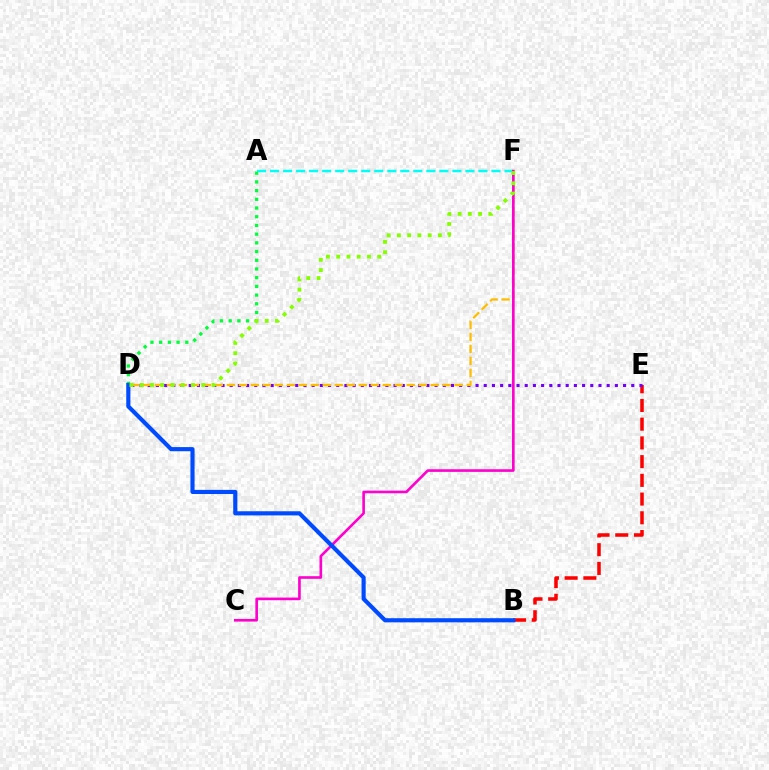{('A', 'F'): [{'color': '#00fff6', 'line_style': 'dashed', 'thickness': 1.77}], ('B', 'E'): [{'color': '#ff0000', 'line_style': 'dashed', 'thickness': 2.54}], ('A', 'D'): [{'color': '#00ff39', 'line_style': 'dotted', 'thickness': 2.37}], ('D', 'E'): [{'color': '#7200ff', 'line_style': 'dotted', 'thickness': 2.23}], ('D', 'F'): [{'color': '#ffbd00', 'line_style': 'dashed', 'thickness': 1.63}, {'color': '#84ff00', 'line_style': 'dotted', 'thickness': 2.79}], ('C', 'F'): [{'color': '#ff00cf', 'line_style': 'solid', 'thickness': 1.9}], ('B', 'D'): [{'color': '#004bff', 'line_style': 'solid', 'thickness': 2.98}]}